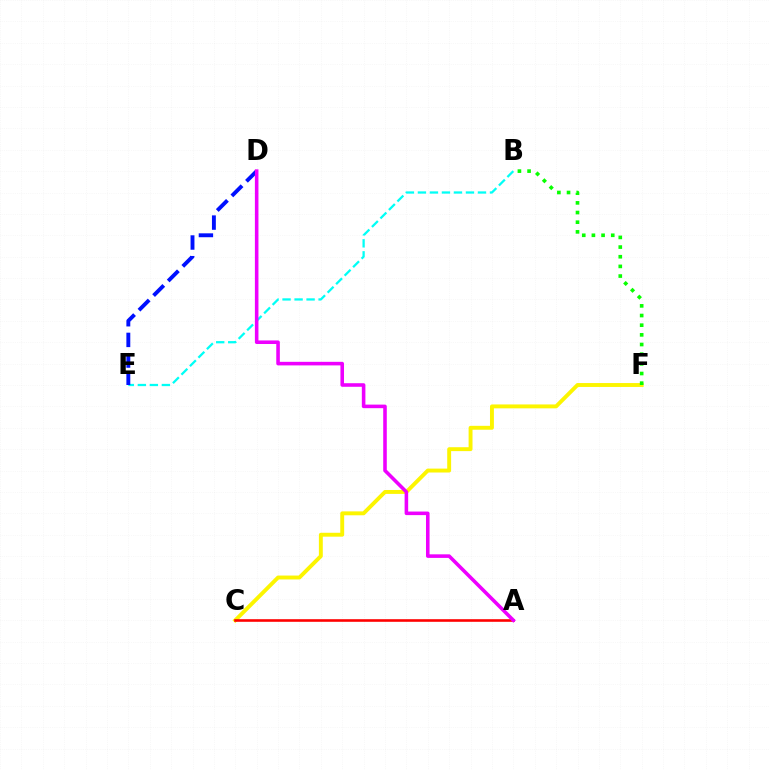{('B', 'E'): [{'color': '#00fff6', 'line_style': 'dashed', 'thickness': 1.63}], ('C', 'F'): [{'color': '#fcf500', 'line_style': 'solid', 'thickness': 2.81}], ('D', 'E'): [{'color': '#0010ff', 'line_style': 'dashed', 'thickness': 2.81}], ('A', 'C'): [{'color': '#ff0000', 'line_style': 'solid', 'thickness': 1.88}], ('B', 'F'): [{'color': '#08ff00', 'line_style': 'dotted', 'thickness': 2.63}], ('A', 'D'): [{'color': '#ee00ff', 'line_style': 'solid', 'thickness': 2.57}]}